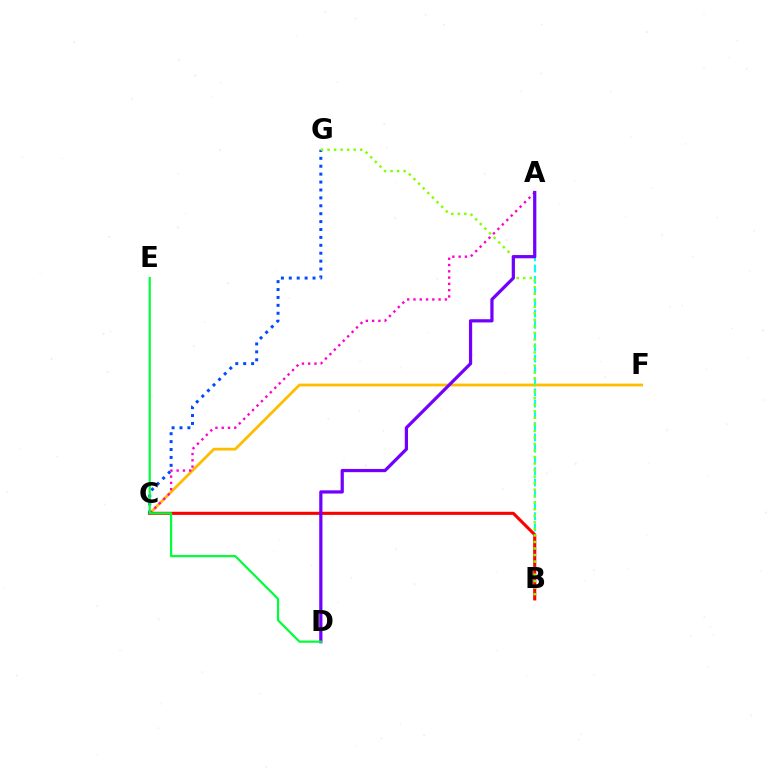{('A', 'B'): [{'color': '#00fff6', 'line_style': 'dashed', 'thickness': 1.53}], ('C', 'F'): [{'color': '#ffbd00', 'line_style': 'solid', 'thickness': 2.01}], ('B', 'C'): [{'color': '#ff0000', 'line_style': 'solid', 'thickness': 2.23}], ('C', 'G'): [{'color': '#004bff', 'line_style': 'dotted', 'thickness': 2.15}], ('B', 'G'): [{'color': '#84ff00', 'line_style': 'dotted', 'thickness': 1.77}], ('A', 'C'): [{'color': '#ff00cf', 'line_style': 'dotted', 'thickness': 1.71}], ('A', 'D'): [{'color': '#7200ff', 'line_style': 'solid', 'thickness': 2.32}], ('D', 'E'): [{'color': '#00ff39', 'line_style': 'solid', 'thickness': 1.6}]}